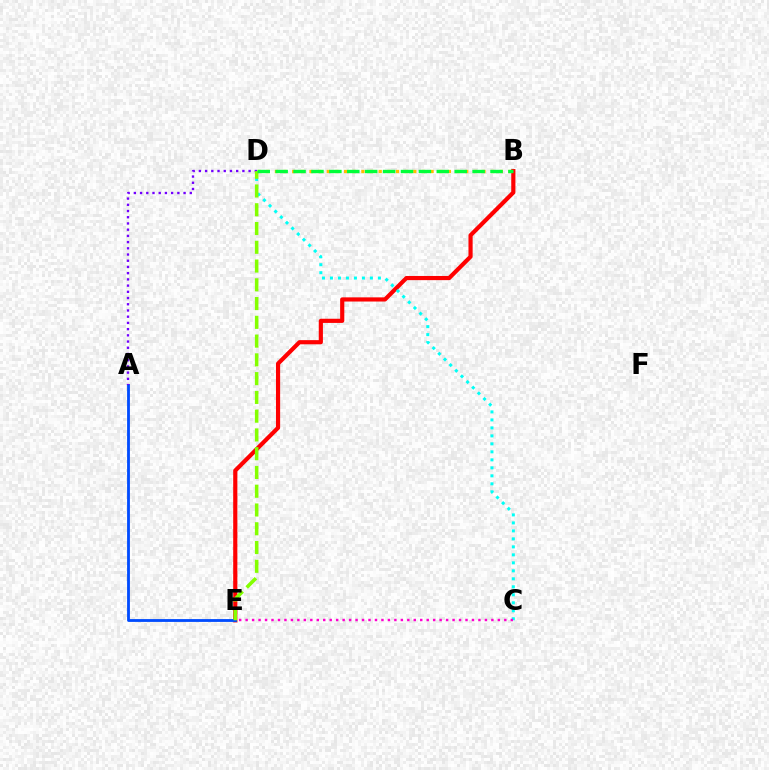{('B', 'E'): [{'color': '#ff0000', 'line_style': 'solid', 'thickness': 3.0}], ('B', 'D'): [{'color': '#ffbd00', 'line_style': 'dotted', 'thickness': 2.35}, {'color': '#00ff39', 'line_style': 'dashed', 'thickness': 2.43}], ('C', 'D'): [{'color': '#00fff6', 'line_style': 'dotted', 'thickness': 2.17}], ('A', 'E'): [{'color': '#004bff', 'line_style': 'solid', 'thickness': 2.03}], ('C', 'E'): [{'color': '#ff00cf', 'line_style': 'dotted', 'thickness': 1.76}], ('A', 'D'): [{'color': '#7200ff', 'line_style': 'dotted', 'thickness': 1.69}], ('D', 'E'): [{'color': '#84ff00', 'line_style': 'dashed', 'thickness': 2.55}]}